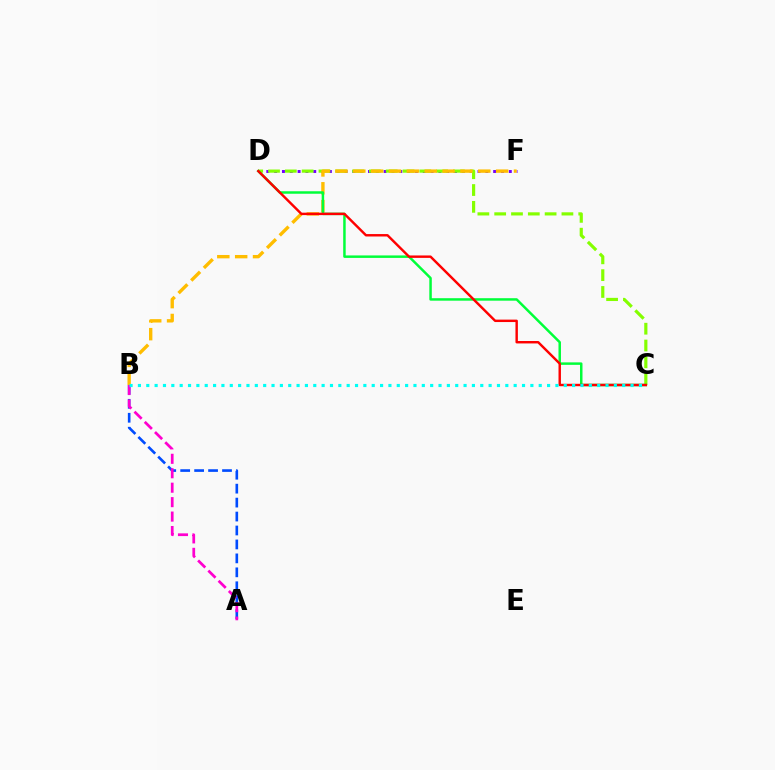{('D', 'F'): [{'color': '#7200ff', 'line_style': 'dotted', 'thickness': 2.13}], ('C', 'D'): [{'color': '#84ff00', 'line_style': 'dashed', 'thickness': 2.28}, {'color': '#00ff39', 'line_style': 'solid', 'thickness': 1.79}, {'color': '#ff0000', 'line_style': 'solid', 'thickness': 1.75}], ('B', 'F'): [{'color': '#ffbd00', 'line_style': 'dashed', 'thickness': 2.43}], ('A', 'B'): [{'color': '#004bff', 'line_style': 'dashed', 'thickness': 1.89}, {'color': '#ff00cf', 'line_style': 'dashed', 'thickness': 1.96}], ('B', 'C'): [{'color': '#00fff6', 'line_style': 'dotted', 'thickness': 2.27}]}